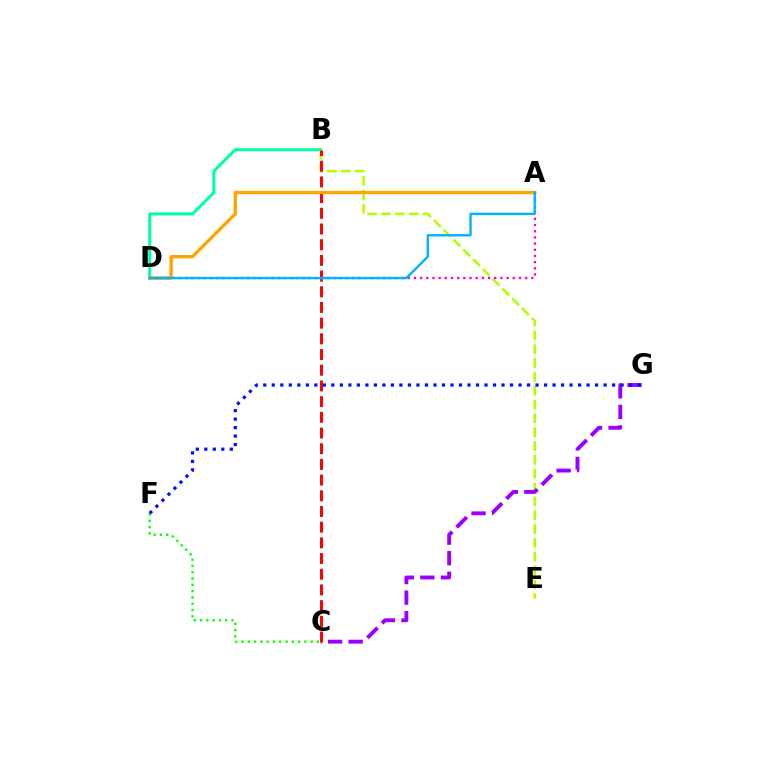{('B', 'D'): [{'color': '#00ff9d', 'line_style': 'solid', 'thickness': 2.15}], ('B', 'E'): [{'color': '#b3ff00', 'line_style': 'dashed', 'thickness': 1.88}], ('C', 'F'): [{'color': '#08ff00', 'line_style': 'dotted', 'thickness': 1.71}], ('C', 'G'): [{'color': '#9b00ff', 'line_style': 'dashed', 'thickness': 2.79}], ('B', 'C'): [{'color': '#ff0000', 'line_style': 'dashed', 'thickness': 2.13}], ('A', 'D'): [{'color': '#ffa500', 'line_style': 'solid', 'thickness': 2.41}, {'color': '#ff00bd', 'line_style': 'dotted', 'thickness': 1.68}, {'color': '#00b5ff', 'line_style': 'solid', 'thickness': 1.73}], ('F', 'G'): [{'color': '#0010ff', 'line_style': 'dotted', 'thickness': 2.31}]}